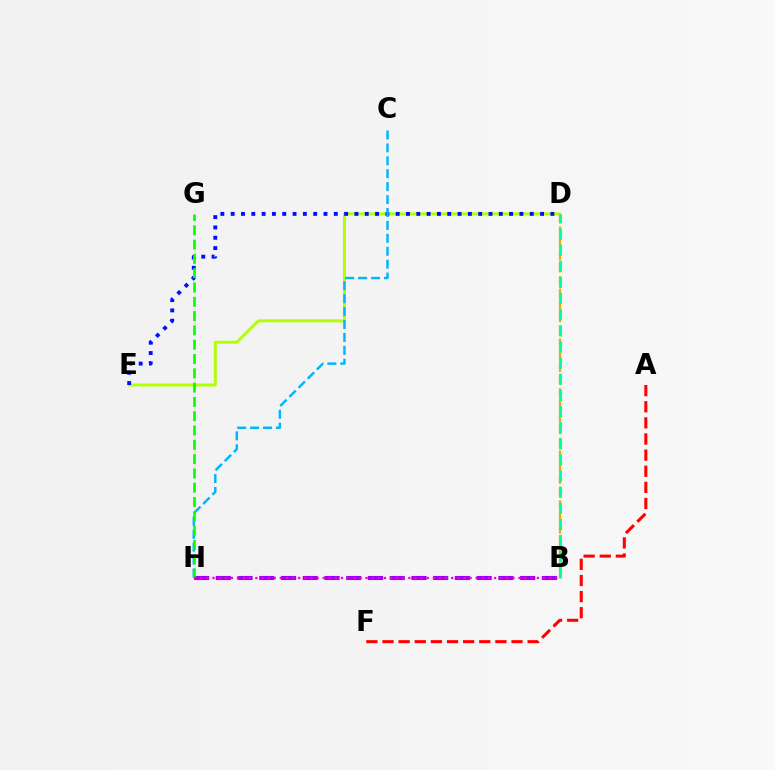{('D', 'E'): [{'color': '#b3ff00', 'line_style': 'solid', 'thickness': 2.13}, {'color': '#0010ff', 'line_style': 'dotted', 'thickness': 2.8}], ('B', 'D'): [{'color': '#ffa500', 'line_style': 'dashed', 'thickness': 1.69}, {'color': '#00ff9d', 'line_style': 'dashed', 'thickness': 2.19}], ('B', 'H'): [{'color': '#9b00ff', 'line_style': 'dashed', 'thickness': 2.95}, {'color': '#ff00bd', 'line_style': 'dotted', 'thickness': 1.66}], ('C', 'H'): [{'color': '#00b5ff', 'line_style': 'dashed', 'thickness': 1.76}], ('G', 'H'): [{'color': '#08ff00', 'line_style': 'dashed', 'thickness': 1.94}], ('A', 'F'): [{'color': '#ff0000', 'line_style': 'dashed', 'thickness': 2.19}]}